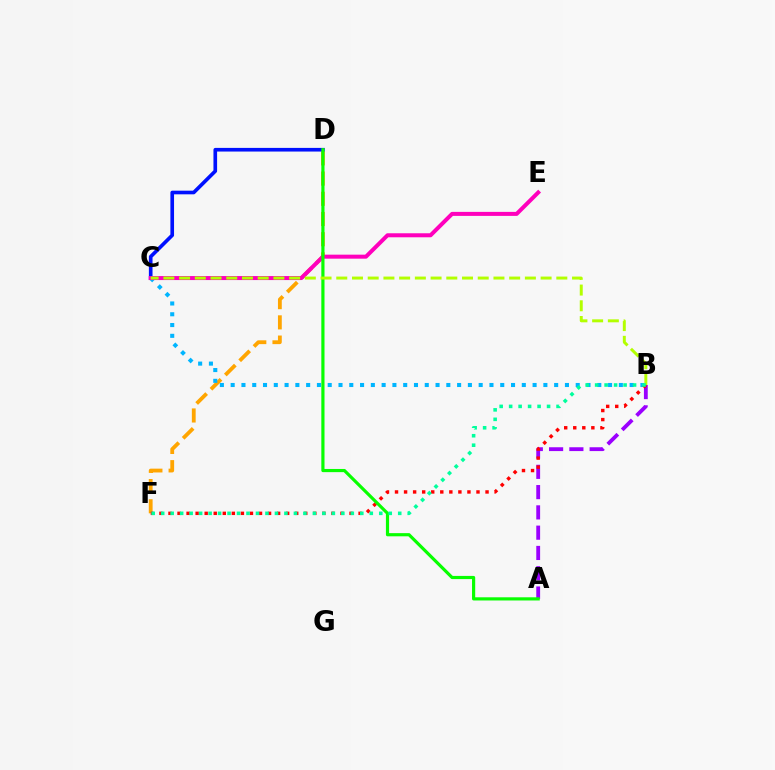{('A', 'B'): [{'color': '#9b00ff', 'line_style': 'dashed', 'thickness': 2.76}], ('D', 'F'): [{'color': '#ffa500', 'line_style': 'dashed', 'thickness': 2.75}], ('C', 'D'): [{'color': '#0010ff', 'line_style': 'solid', 'thickness': 2.63}], ('B', 'C'): [{'color': '#00b5ff', 'line_style': 'dotted', 'thickness': 2.93}, {'color': '#b3ff00', 'line_style': 'dashed', 'thickness': 2.14}], ('B', 'F'): [{'color': '#ff0000', 'line_style': 'dotted', 'thickness': 2.46}, {'color': '#00ff9d', 'line_style': 'dotted', 'thickness': 2.58}], ('C', 'E'): [{'color': '#ff00bd', 'line_style': 'solid', 'thickness': 2.89}], ('A', 'D'): [{'color': '#08ff00', 'line_style': 'solid', 'thickness': 2.28}]}